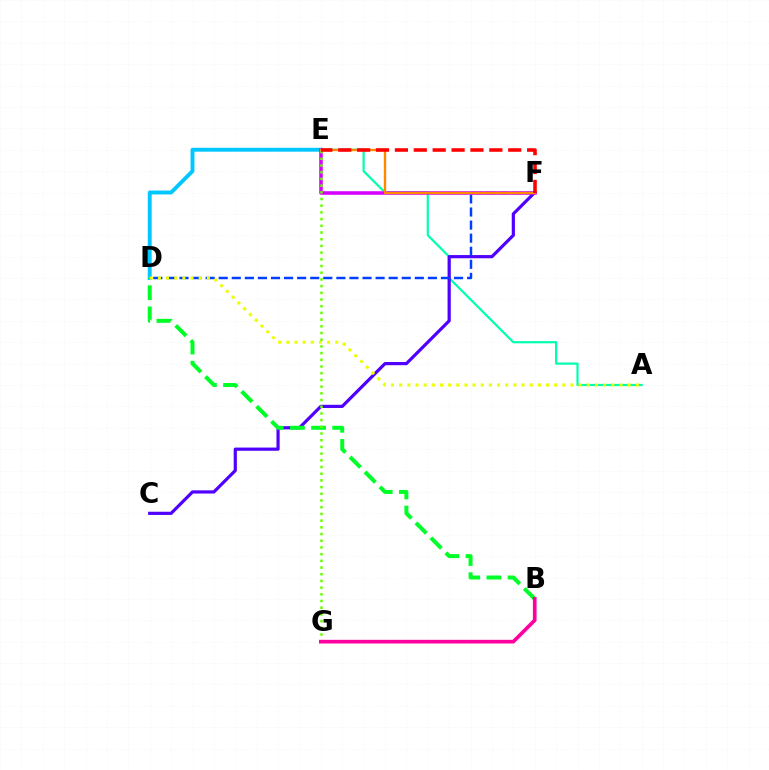{('A', 'E'): [{'color': '#00ffaf', 'line_style': 'solid', 'thickness': 1.58}], ('D', 'E'): [{'color': '#00c7ff', 'line_style': 'solid', 'thickness': 2.81}], ('C', 'F'): [{'color': '#4f00ff', 'line_style': 'solid', 'thickness': 2.3}], ('D', 'F'): [{'color': '#003fff', 'line_style': 'dashed', 'thickness': 1.78}], ('B', 'D'): [{'color': '#00ff27', 'line_style': 'dashed', 'thickness': 2.87}], ('E', 'F'): [{'color': '#d600ff', 'line_style': 'solid', 'thickness': 2.55}, {'color': '#ff8800', 'line_style': 'solid', 'thickness': 1.7}, {'color': '#ff0000', 'line_style': 'dashed', 'thickness': 2.57}], ('A', 'D'): [{'color': '#eeff00', 'line_style': 'dotted', 'thickness': 2.22}], ('E', 'G'): [{'color': '#66ff00', 'line_style': 'dotted', 'thickness': 1.82}], ('B', 'G'): [{'color': '#ff00a0', 'line_style': 'solid', 'thickness': 2.65}]}